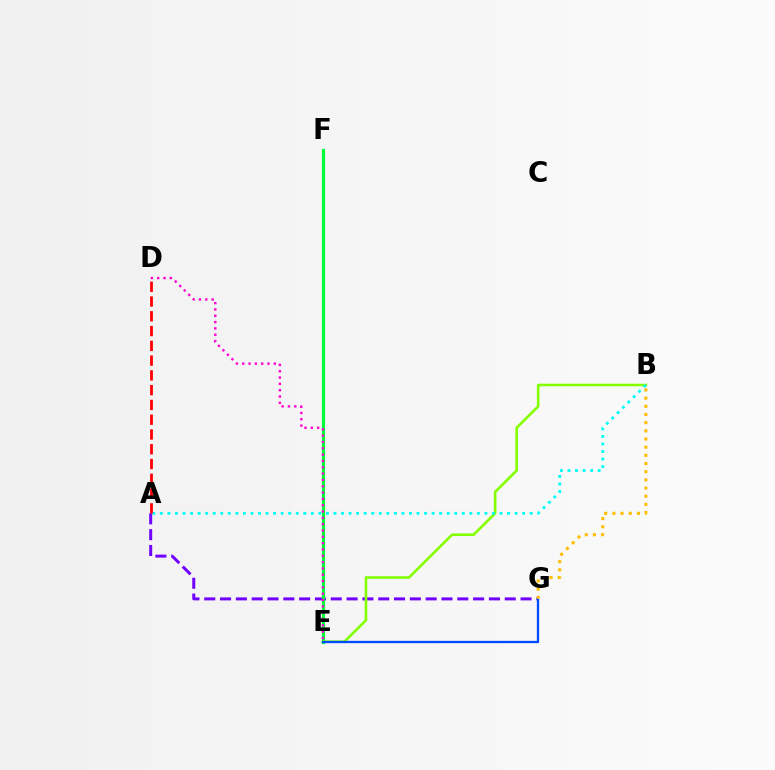{('A', 'G'): [{'color': '#7200ff', 'line_style': 'dashed', 'thickness': 2.15}], ('E', 'F'): [{'color': '#00ff39', 'line_style': 'solid', 'thickness': 2.29}], ('B', 'E'): [{'color': '#84ff00', 'line_style': 'solid', 'thickness': 1.88}], ('A', 'B'): [{'color': '#00fff6', 'line_style': 'dotted', 'thickness': 2.05}], ('A', 'D'): [{'color': '#ff0000', 'line_style': 'dashed', 'thickness': 2.01}], ('E', 'G'): [{'color': '#004bff', 'line_style': 'solid', 'thickness': 1.66}], ('D', 'E'): [{'color': '#ff00cf', 'line_style': 'dotted', 'thickness': 1.72}], ('B', 'G'): [{'color': '#ffbd00', 'line_style': 'dotted', 'thickness': 2.22}]}